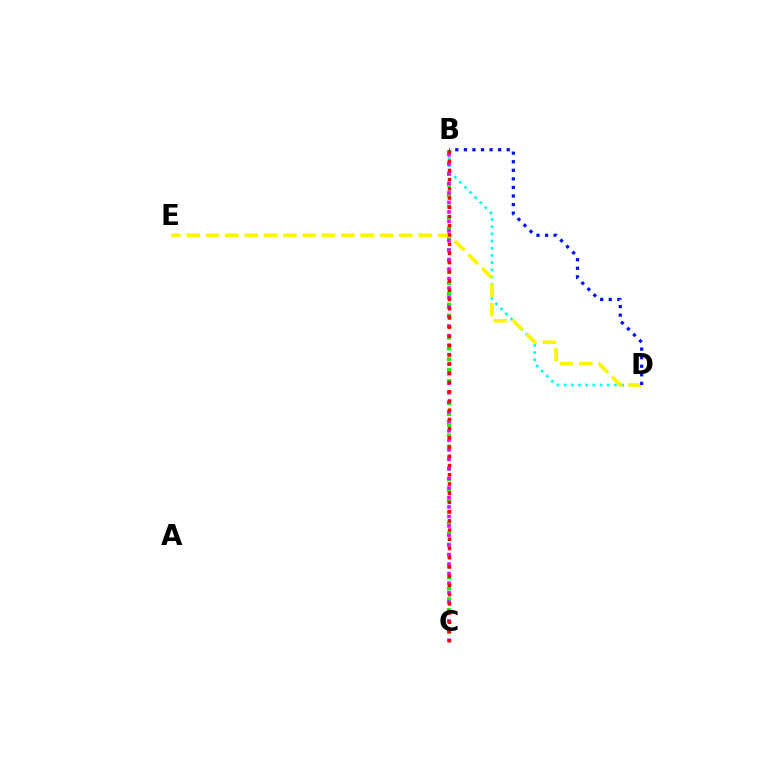{('B', 'D'): [{'color': '#00fff6', 'line_style': 'dotted', 'thickness': 1.95}, {'color': '#0010ff', 'line_style': 'dotted', 'thickness': 2.33}], ('B', 'C'): [{'color': '#08ff00', 'line_style': 'dotted', 'thickness': 2.96}, {'color': '#ee00ff', 'line_style': 'dotted', 'thickness': 2.59}, {'color': '#ff0000', 'line_style': 'dotted', 'thickness': 2.51}], ('D', 'E'): [{'color': '#fcf500', 'line_style': 'dashed', 'thickness': 2.63}]}